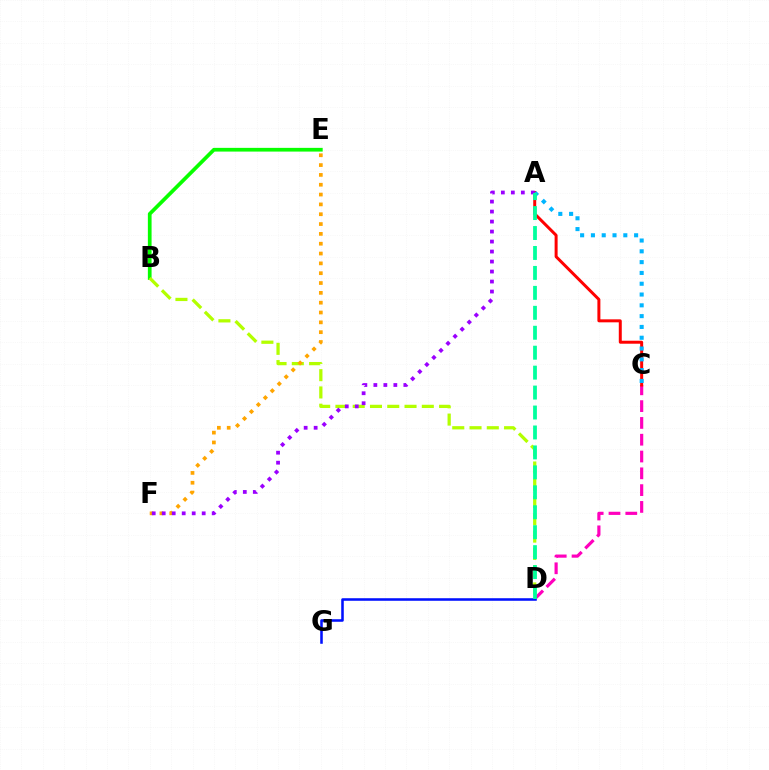{('C', 'D'): [{'color': '#ff00bd', 'line_style': 'dashed', 'thickness': 2.28}], ('D', 'G'): [{'color': '#0010ff', 'line_style': 'solid', 'thickness': 1.84}], ('B', 'E'): [{'color': '#08ff00', 'line_style': 'solid', 'thickness': 2.67}], ('B', 'D'): [{'color': '#b3ff00', 'line_style': 'dashed', 'thickness': 2.35}], ('E', 'F'): [{'color': '#ffa500', 'line_style': 'dotted', 'thickness': 2.67}], ('A', 'C'): [{'color': '#ff0000', 'line_style': 'solid', 'thickness': 2.15}, {'color': '#00b5ff', 'line_style': 'dotted', 'thickness': 2.93}], ('A', 'F'): [{'color': '#9b00ff', 'line_style': 'dotted', 'thickness': 2.72}], ('A', 'D'): [{'color': '#00ff9d', 'line_style': 'dashed', 'thickness': 2.71}]}